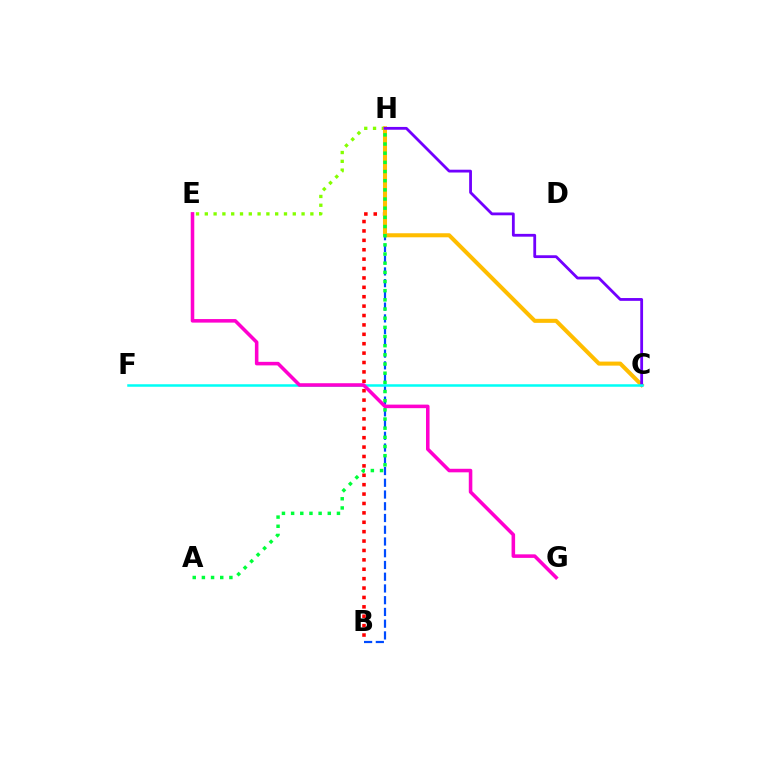{('B', 'H'): [{'color': '#004bff', 'line_style': 'dashed', 'thickness': 1.6}, {'color': '#ff0000', 'line_style': 'dotted', 'thickness': 2.55}], ('E', 'H'): [{'color': '#84ff00', 'line_style': 'dotted', 'thickness': 2.39}], ('C', 'H'): [{'color': '#ffbd00', 'line_style': 'solid', 'thickness': 2.91}, {'color': '#7200ff', 'line_style': 'solid', 'thickness': 2.02}], ('C', 'F'): [{'color': '#00fff6', 'line_style': 'solid', 'thickness': 1.81}], ('A', 'H'): [{'color': '#00ff39', 'line_style': 'dotted', 'thickness': 2.49}], ('E', 'G'): [{'color': '#ff00cf', 'line_style': 'solid', 'thickness': 2.56}]}